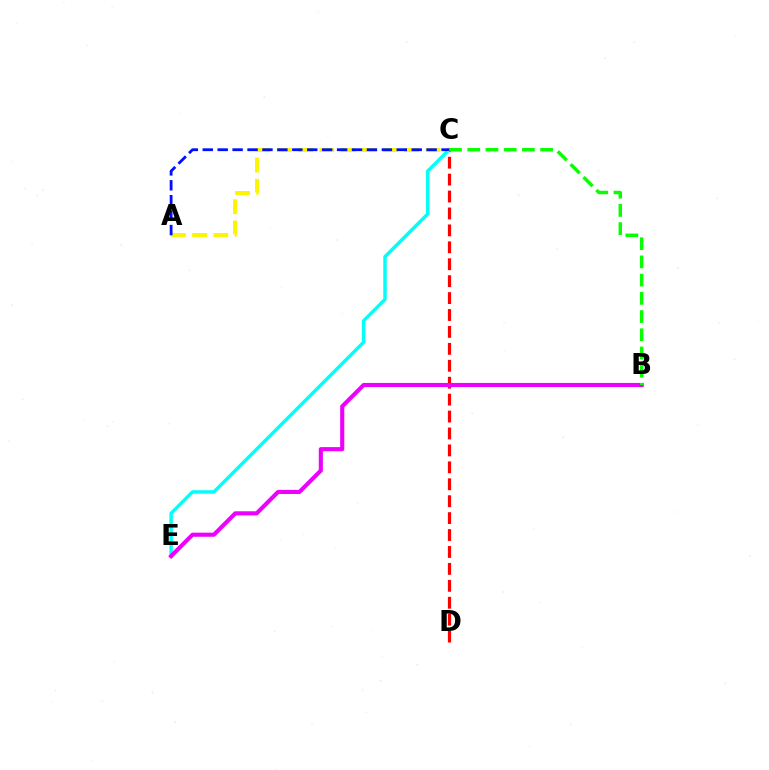{('C', 'E'): [{'color': '#00fff6', 'line_style': 'solid', 'thickness': 2.48}], ('C', 'D'): [{'color': '#ff0000', 'line_style': 'dashed', 'thickness': 2.3}], ('A', 'C'): [{'color': '#fcf500', 'line_style': 'dashed', 'thickness': 2.88}, {'color': '#0010ff', 'line_style': 'dashed', 'thickness': 2.03}], ('B', 'E'): [{'color': '#ee00ff', 'line_style': 'solid', 'thickness': 2.96}], ('B', 'C'): [{'color': '#08ff00', 'line_style': 'dashed', 'thickness': 2.47}]}